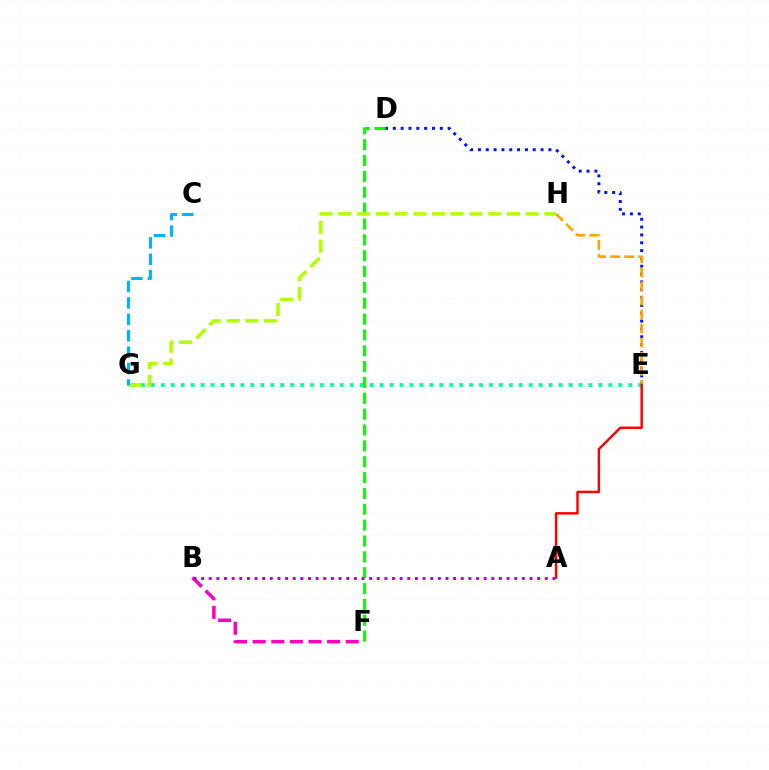{('D', 'E'): [{'color': '#0010ff', 'line_style': 'dotted', 'thickness': 2.13}], ('E', 'H'): [{'color': '#ffa500', 'line_style': 'dashed', 'thickness': 1.91}], ('E', 'G'): [{'color': '#00ff9d', 'line_style': 'dotted', 'thickness': 2.7}], ('D', 'F'): [{'color': '#08ff00', 'line_style': 'dashed', 'thickness': 2.15}], ('B', 'F'): [{'color': '#ff00bd', 'line_style': 'dashed', 'thickness': 2.53}], ('A', 'E'): [{'color': '#ff0000', 'line_style': 'solid', 'thickness': 1.76}], ('A', 'B'): [{'color': '#9b00ff', 'line_style': 'dotted', 'thickness': 2.08}], ('G', 'H'): [{'color': '#b3ff00', 'line_style': 'dashed', 'thickness': 2.55}], ('C', 'G'): [{'color': '#00b5ff', 'line_style': 'dashed', 'thickness': 2.23}]}